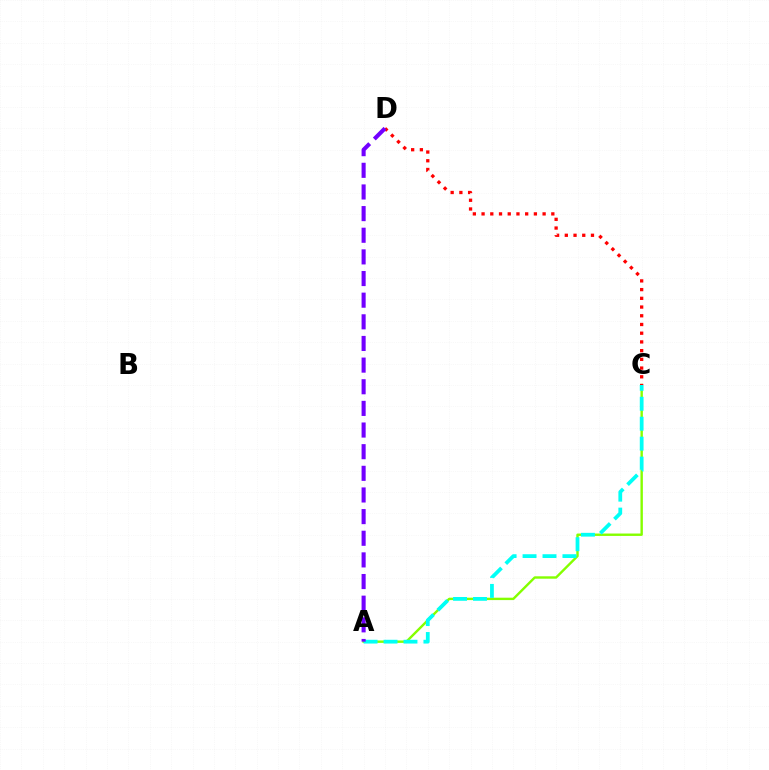{('A', 'C'): [{'color': '#84ff00', 'line_style': 'solid', 'thickness': 1.73}, {'color': '#00fff6', 'line_style': 'dashed', 'thickness': 2.71}], ('C', 'D'): [{'color': '#ff0000', 'line_style': 'dotted', 'thickness': 2.37}], ('A', 'D'): [{'color': '#7200ff', 'line_style': 'dashed', 'thickness': 2.94}]}